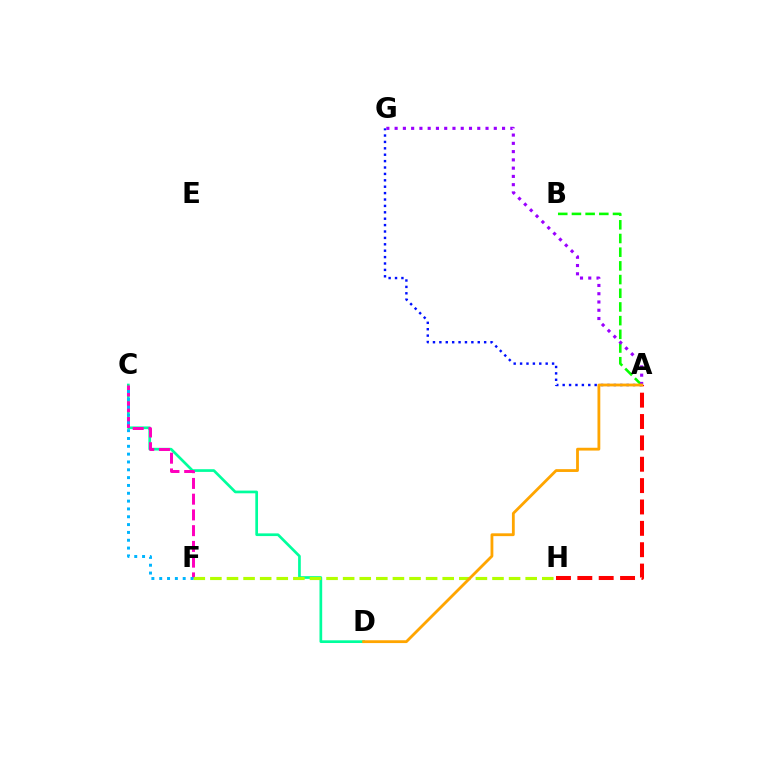{('A', 'B'): [{'color': '#08ff00', 'line_style': 'dashed', 'thickness': 1.86}], ('C', 'D'): [{'color': '#00ff9d', 'line_style': 'solid', 'thickness': 1.94}], ('A', 'G'): [{'color': '#0010ff', 'line_style': 'dotted', 'thickness': 1.74}, {'color': '#9b00ff', 'line_style': 'dotted', 'thickness': 2.25}], ('A', 'H'): [{'color': '#ff0000', 'line_style': 'dashed', 'thickness': 2.9}], ('C', 'F'): [{'color': '#ff00bd', 'line_style': 'dashed', 'thickness': 2.14}, {'color': '#00b5ff', 'line_style': 'dotted', 'thickness': 2.13}], ('F', 'H'): [{'color': '#b3ff00', 'line_style': 'dashed', 'thickness': 2.25}], ('A', 'D'): [{'color': '#ffa500', 'line_style': 'solid', 'thickness': 2.03}]}